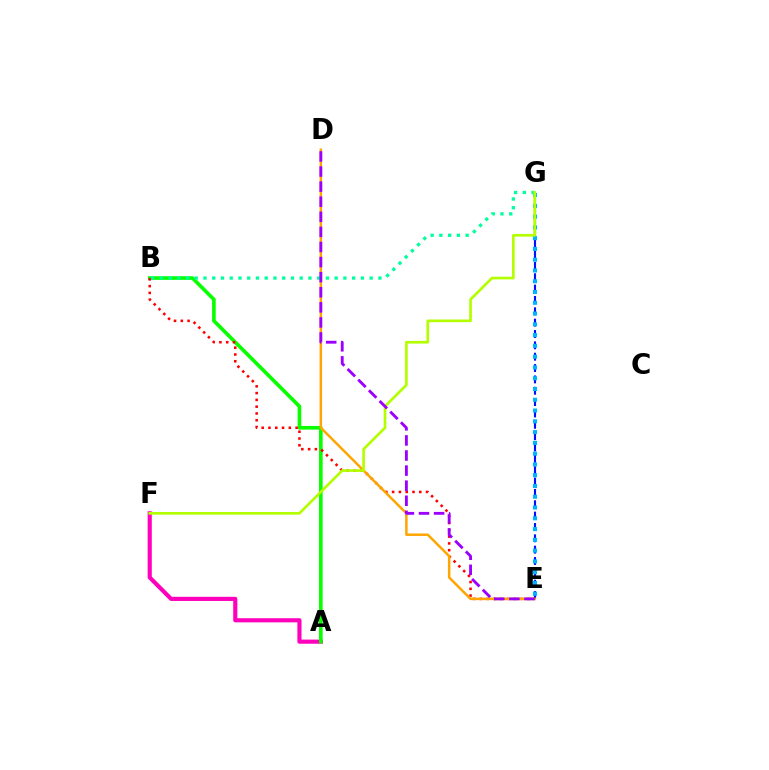{('E', 'G'): [{'color': '#0010ff', 'line_style': 'dashed', 'thickness': 1.54}, {'color': '#00b5ff', 'line_style': 'dotted', 'thickness': 2.93}], ('A', 'F'): [{'color': '#ff00bd', 'line_style': 'solid', 'thickness': 2.98}], ('A', 'B'): [{'color': '#08ff00', 'line_style': 'solid', 'thickness': 2.62}], ('B', 'E'): [{'color': '#ff0000', 'line_style': 'dotted', 'thickness': 1.84}], ('D', 'E'): [{'color': '#ffa500', 'line_style': 'solid', 'thickness': 1.79}, {'color': '#9b00ff', 'line_style': 'dashed', 'thickness': 2.05}], ('B', 'G'): [{'color': '#00ff9d', 'line_style': 'dotted', 'thickness': 2.38}], ('F', 'G'): [{'color': '#b3ff00', 'line_style': 'solid', 'thickness': 1.92}]}